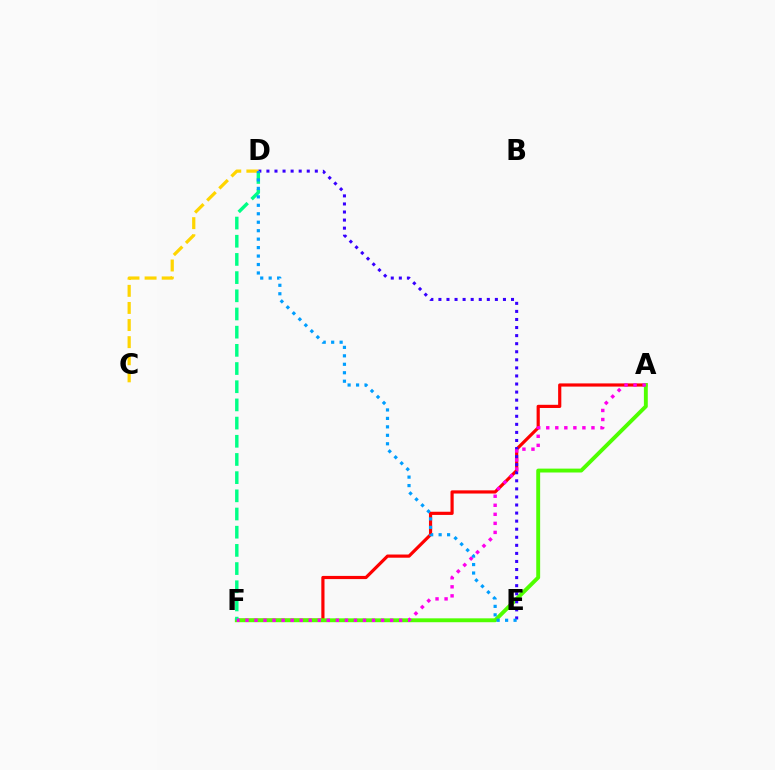{('A', 'F'): [{'color': '#ff0000', 'line_style': 'solid', 'thickness': 2.29}, {'color': '#4fff00', 'line_style': 'solid', 'thickness': 2.8}, {'color': '#ff00ed', 'line_style': 'dotted', 'thickness': 2.46}], ('D', 'E'): [{'color': '#3700ff', 'line_style': 'dotted', 'thickness': 2.19}, {'color': '#009eff', 'line_style': 'dotted', 'thickness': 2.3}], ('D', 'F'): [{'color': '#00ff86', 'line_style': 'dashed', 'thickness': 2.47}], ('C', 'D'): [{'color': '#ffd500', 'line_style': 'dashed', 'thickness': 2.32}]}